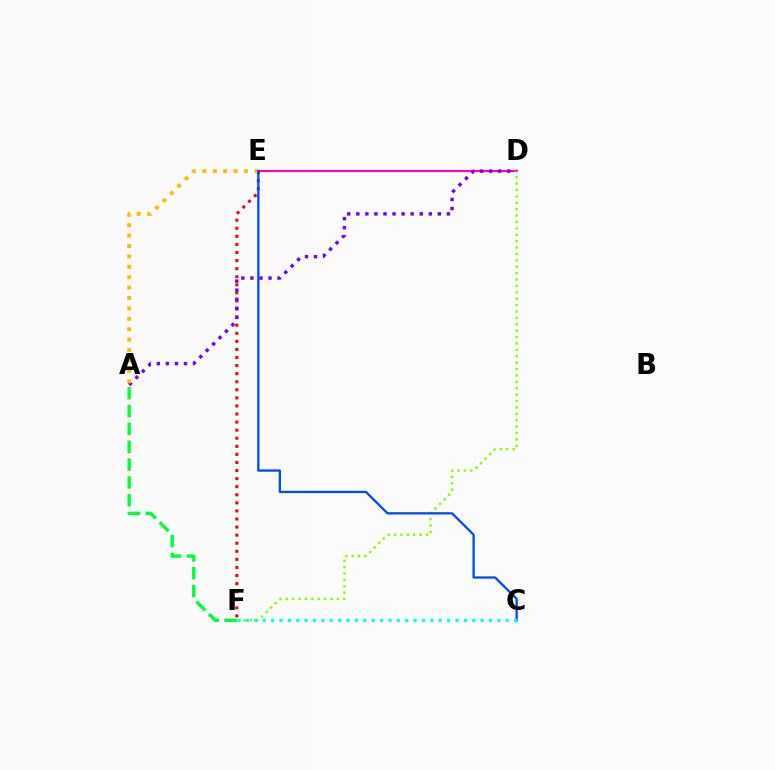{('D', 'E'): [{'color': '#ff00cf', 'line_style': 'solid', 'thickness': 1.52}], ('E', 'F'): [{'color': '#ff0000', 'line_style': 'dotted', 'thickness': 2.19}], ('A', 'D'): [{'color': '#7200ff', 'line_style': 'dotted', 'thickness': 2.46}], ('A', 'E'): [{'color': '#ffbd00', 'line_style': 'dotted', 'thickness': 2.83}], ('D', 'F'): [{'color': '#84ff00', 'line_style': 'dotted', 'thickness': 1.74}], ('C', 'E'): [{'color': '#004bff', 'line_style': 'solid', 'thickness': 1.66}], ('A', 'F'): [{'color': '#00ff39', 'line_style': 'dashed', 'thickness': 2.42}], ('C', 'F'): [{'color': '#00fff6', 'line_style': 'dotted', 'thickness': 2.28}]}